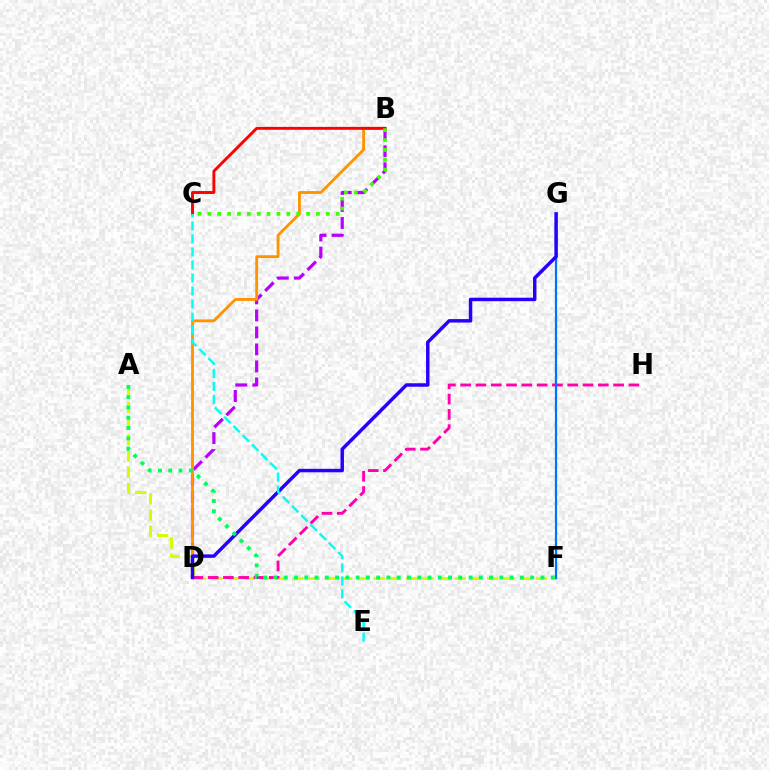{('B', 'D'): [{'color': '#b900ff', 'line_style': 'dashed', 'thickness': 2.31}, {'color': '#ff9400', 'line_style': 'solid', 'thickness': 2.05}], ('A', 'F'): [{'color': '#d1ff00', 'line_style': 'dashed', 'thickness': 2.2}, {'color': '#00ff5c', 'line_style': 'dotted', 'thickness': 2.79}], ('D', 'H'): [{'color': '#ff00ac', 'line_style': 'dashed', 'thickness': 2.08}], ('B', 'C'): [{'color': '#ff0000', 'line_style': 'solid', 'thickness': 2.09}, {'color': '#3dff00', 'line_style': 'dotted', 'thickness': 2.68}], ('F', 'G'): [{'color': '#0074ff', 'line_style': 'solid', 'thickness': 1.62}], ('D', 'G'): [{'color': '#2500ff', 'line_style': 'solid', 'thickness': 2.5}], ('C', 'E'): [{'color': '#00fff6', 'line_style': 'dashed', 'thickness': 1.77}]}